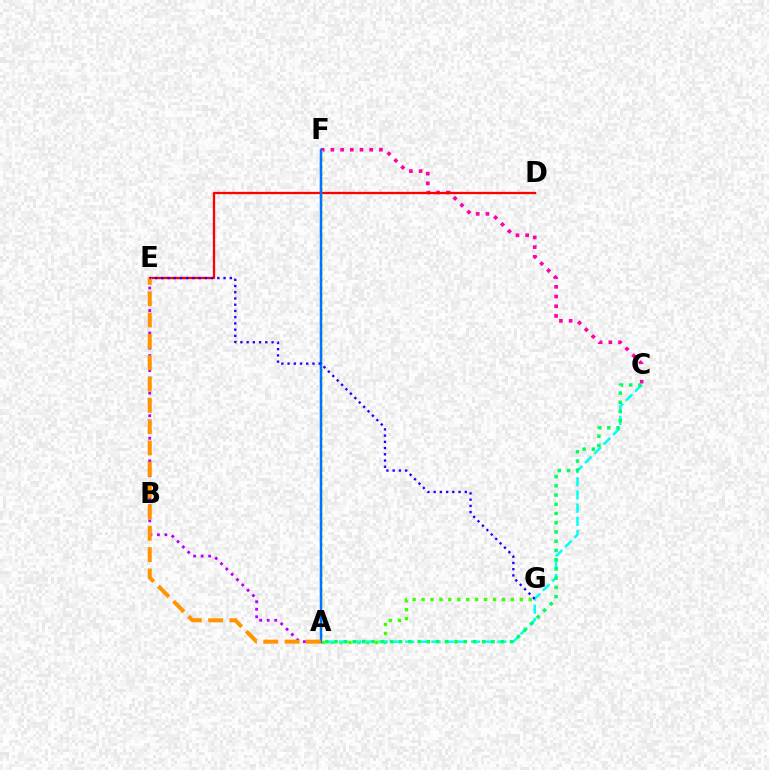{('A', 'G'): [{'color': '#3dff00', 'line_style': 'dotted', 'thickness': 2.43}], ('C', 'F'): [{'color': '#ff00ac', 'line_style': 'dotted', 'thickness': 2.64}], ('D', 'E'): [{'color': '#ff0000', 'line_style': 'solid', 'thickness': 1.66}], ('A', 'C'): [{'color': '#00fff6', 'line_style': 'dashed', 'thickness': 1.79}, {'color': '#00ff5c', 'line_style': 'dotted', 'thickness': 2.51}], ('A', 'F'): [{'color': '#d1ff00', 'line_style': 'dotted', 'thickness': 2.05}, {'color': '#0074ff', 'line_style': 'solid', 'thickness': 1.8}], ('A', 'E'): [{'color': '#b900ff', 'line_style': 'dotted', 'thickness': 2.04}, {'color': '#ff9400', 'line_style': 'dashed', 'thickness': 2.9}], ('E', 'G'): [{'color': '#2500ff', 'line_style': 'dotted', 'thickness': 1.69}]}